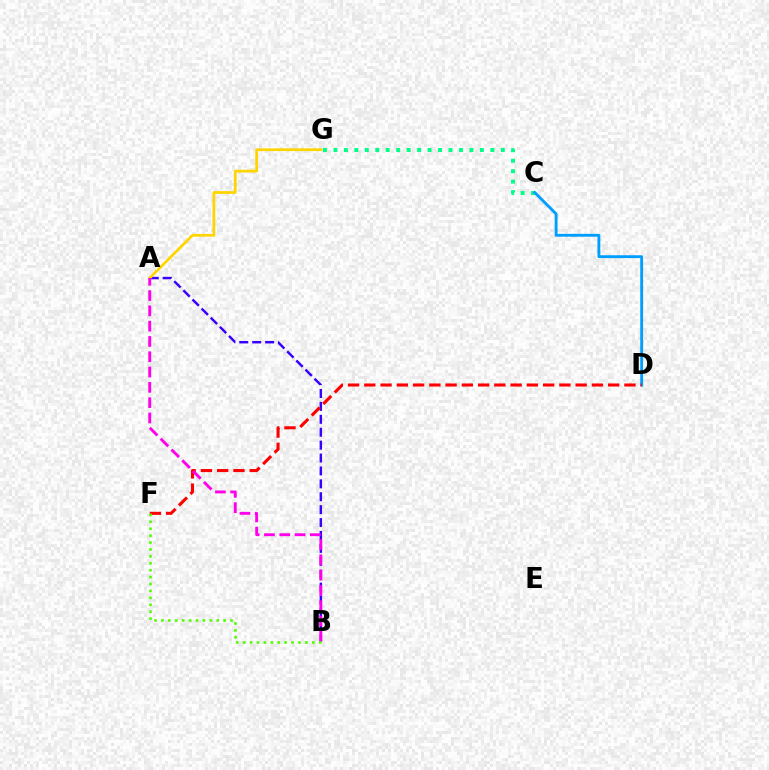{('A', 'B'): [{'color': '#3700ff', 'line_style': 'dashed', 'thickness': 1.75}, {'color': '#ff00ed', 'line_style': 'dashed', 'thickness': 2.08}], ('C', 'G'): [{'color': '#00ff86', 'line_style': 'dotted', 'thickness': 2.84}], ('C', 'D'): [{'color': '#009eff', 'line_style': 'solid', 'thickness': 2.06}], ('D', 'F'): [{'color': '#ff0000', 'line_style': 'dashed', 'thickness': 2.21}], ('A', 'G'): [{'color': '#ffd500', 'line_style': 'solid', 'thickness': 1.97}], ('B', 'F'): [{'color': '#4fff00', 'line_style': 'dotted', 'thickness': 1.88}]}